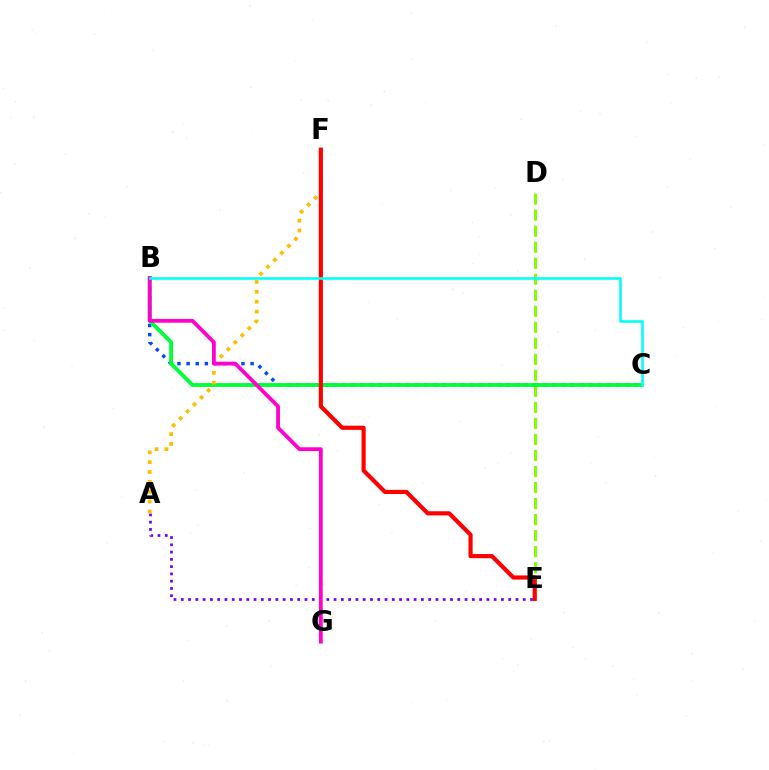{('A', 'E'): [{'color': '#7200ff', 'line_style': 'dotted', 'thickness': 1.98}], ('D', 'E'): [{'color': '#84ff00', 'line_style': 'dashed', 'thickness': 2.18}], ('B', 'C'): [{'color': '#004bff', 'line_style': 'dotted', 'thickness': 2.48}, {'color': '#00ff39', 'line_style': 'solid', 'thickness': 2.78}, {'color': '#00fff6', 'line_style': 'solid', 'thickness': 1.85}], ('A', 'F'): [{'color': '#ffbd00', 'line_style': 'dotted', 'thickness': 2.68}], ('B', 'G'): [{'color': '#ff00cf', 'line_style': 'solid', 'thickness': 2.73}], ('E', 'F'): [{'color': '#ff0000', 'line_style': 'solid', 'thickness': 2.99}]}